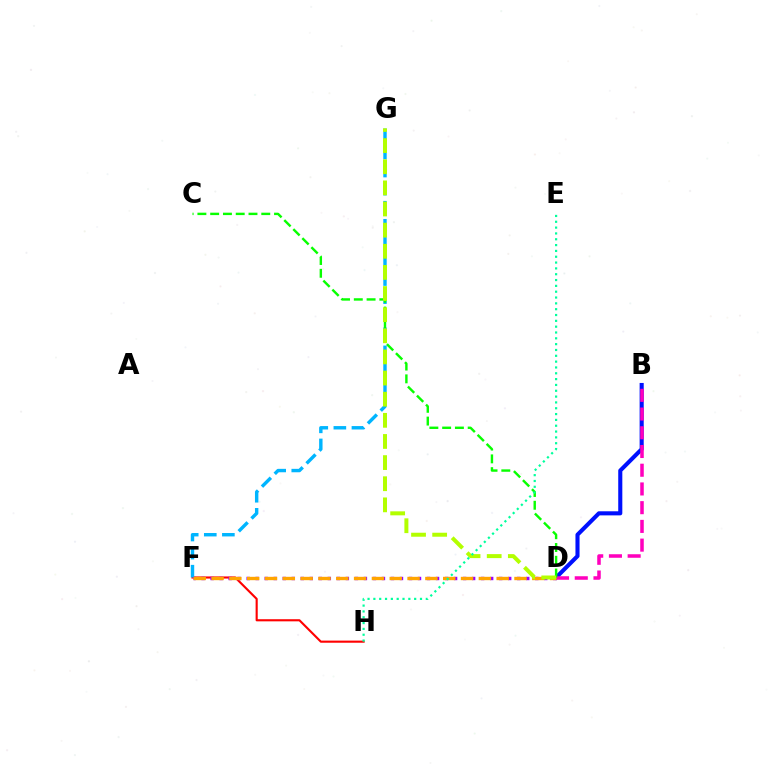{('F', 'H'): [{'color': '#ff0000', 'line_style': 'solid', 'thickness': 1.53}], ('B', 'D'): [{'color': '#0010ff', 'line_style': 'solid', 'thickness': 2.94}, {'color': '#ff00bd', 'line_style': 'dashed', 'thickness': 2.54}], ('F', 'G'): [{'color': '#00b5ff', 'line_style': 'dashed', 'thickness': 2.46}], ('D', 'F'): [{'color': '#9b00ff', 'line_style': 'dotted', 'thickness': 2.45}, {'color': '#ffa500', 'line_style': 'dashed', 'thickness': 2.42}], ('C', 'D'): [{'color': '#08ff00', 'line_style': 'dashed', 'thickness': 1.74}], ('D', 'G'): [{'color': '#b3ff00', 'line_style': 'dashed', 'thickness': 2.87}], ('E', 'H'): [{'color': '#00ff9d', 'line_style': 'dotted', 'thickness': 1.58}]}